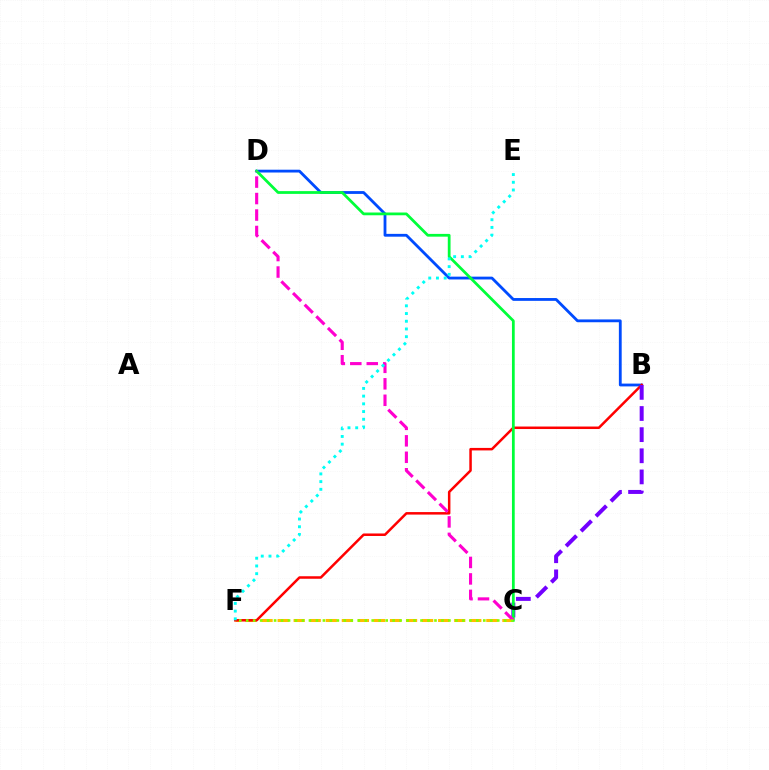{('B', 'D'): [{'color': '#004bff', 'line_style': 'solid', 'thickness': 2.02}], ('C', 'F'): [{'color': '#ffbd00', 'line_style': 'dashed', 'thickness': 2.18}, {'color': '#84ff00', 'line_style': 'dotted', 'thickness': 1.89}], ('B', 'F'): [{'color': '#ff0000', 'line_style': 'solid', 'thickness': 1.8}], ('B', 'C'): [{'color': '#7200ff', 'line_style': 'dashed', 'thickness': 2.87}], ('C', 'D'): [{'color': '#00ff39', 'line_style': 'solid', 'thickness': 1.99}, {'color': '#ff00cf', 'line_style': 'dashed', 'thickness': 2.24}], ('E', 'F'): [{'color': '#00fff6', 'line_style': 'dotted', 'thickness': 2.1}]}